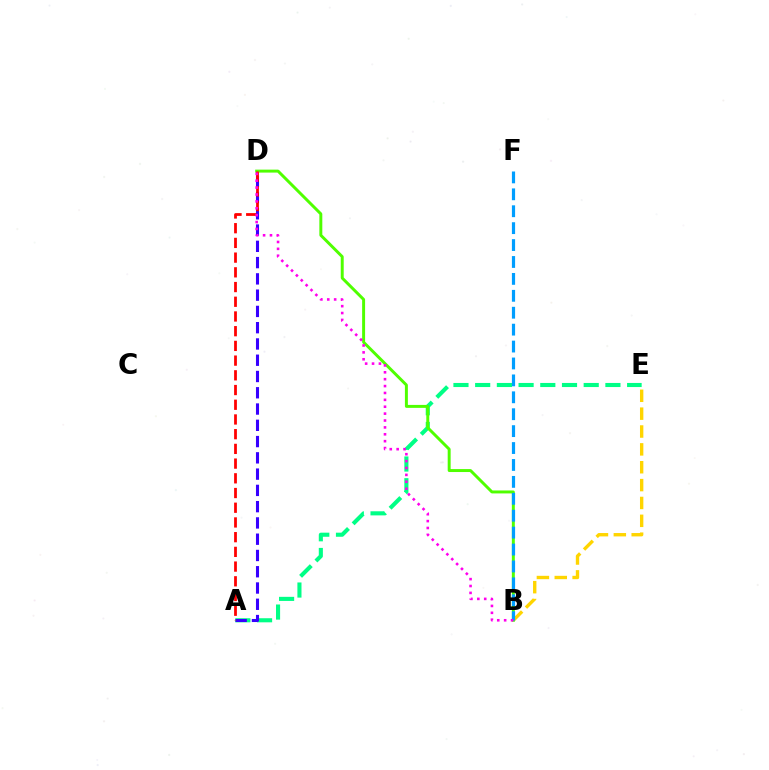{('A', 'E'): [{'color': '#00ff86', 'line_style': 'dashed', 'thickness': 2.95}], ('B', 'E'): [{'color': '#ffd500', 'line_style': 'dashed', 'thickness': 2.43}], ('B', 'D'): [{'color': '#4fff00', 'line_style': 'solid', 'thickness': 2.13}, {'color': '#ff00ed', 'line_style': 'dotted', 'thickness': 1.87}], ('A', 'D'): [{'color': '#3700ff', 'line_style': 'dashed', 'thickness': 2.21}, {'color': '#ff0000', 'line_style': 'dashed', 'thickness': 2.0}], ('B', 'F'): [{'color': '#009eff', 'line_style': 'dashed', 'thickness': 2.3}]}